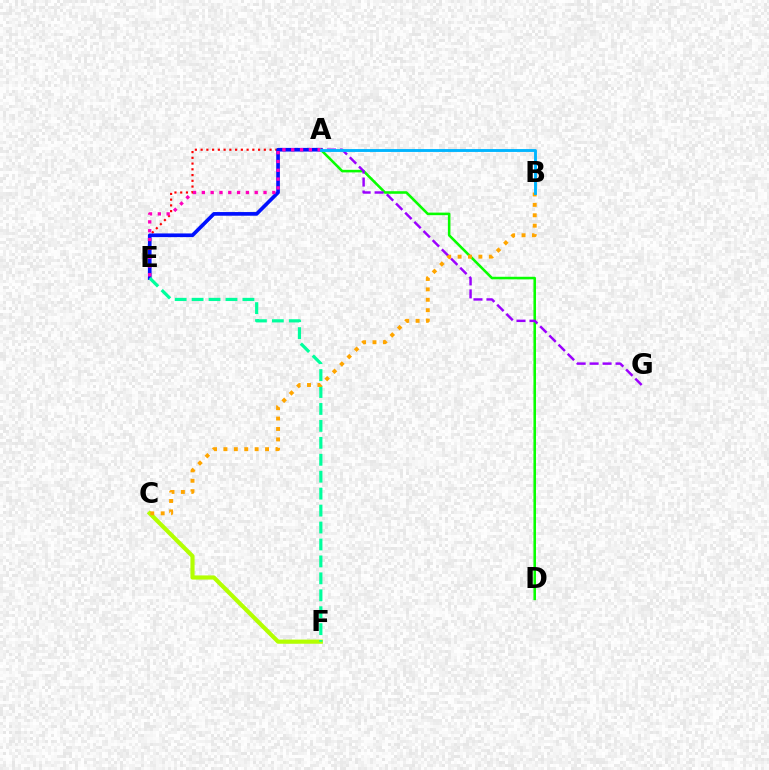{('A', 'E'): [{'color': '#ff0000', 'line_style': 'dotted', 'thickness': 1.56}, {'color': '#0010ff', 'line_style': 'solid', 'thickness': 2.64}, {'color': '#ff00bd', 'line_style': 'dotted', 'thickness': 2.39}], ('A', 'D'): [{'color': '#08ff00', 'line_style': 'solid', 'thickness': 1.85}], ('A', 'G'): [{'color': '#9b00ff', 'line_style': 'dashed', 'thickness': 1.76}], ('C', 'F'): [{'color': '#b3ff00', 'line_style': 'solid', 'thickness': 2.99}], ('E', 'F'): [{'color': '#00ff9d', 'line_style': 'dashed', 'thickness': 2.3}], ('B', 'C'): [{'color': '#ffa500', 'line_style': 'dotted', 'thickness': 2.83}], ('A', 'B'): [{'color': '#00b5ff', 'line_style': 'solid', 'thickness': 2.08}]}